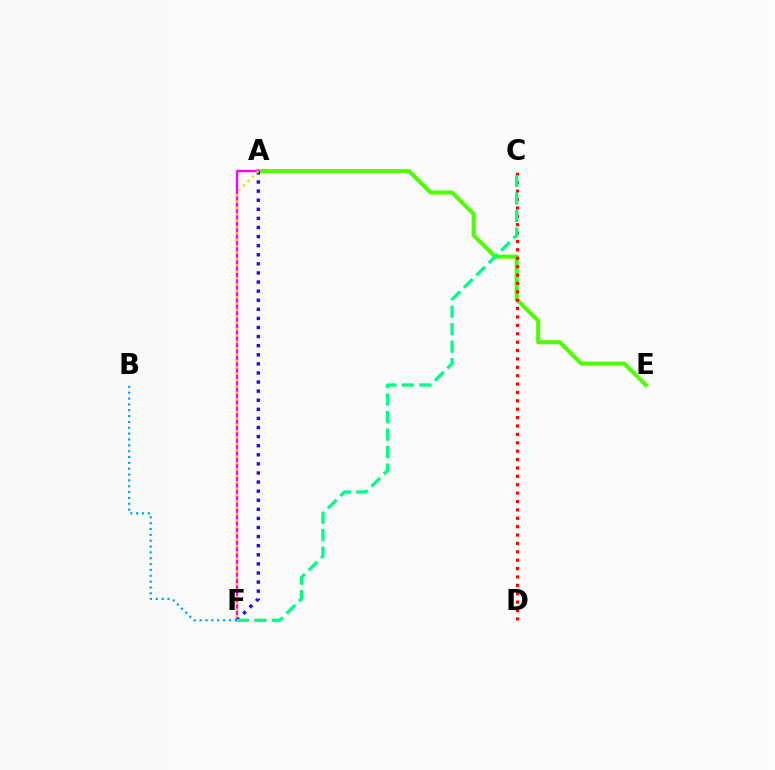{('A', 'E'): [{'color': '#4fff00', 'line_style': 'solid', 'thickness': 2.94}], ('A', 'F'): [{'color': '#ff00ed', 'line_style': 'solid', 'thickness': 1.7}, {'color': '#3700ff', 'line_style': 'dotted', 'thickness': 2.47}, {'color': '#ffd500', 'line_style': 'dotted', 'thickness': 1.73}], ('C', 'D'): [{'color': '#ff0000', 'line_style': 'dotted', 'thickness': 2.28}], ('B', 'F'): [{'color': '#009eff', 'line_style': 'dotted', 'thickness': 1.59}], ('C', 'F'): [{'color': '#00ff86', 'line_style': 'dashed', 'thickness': 2.38}]}